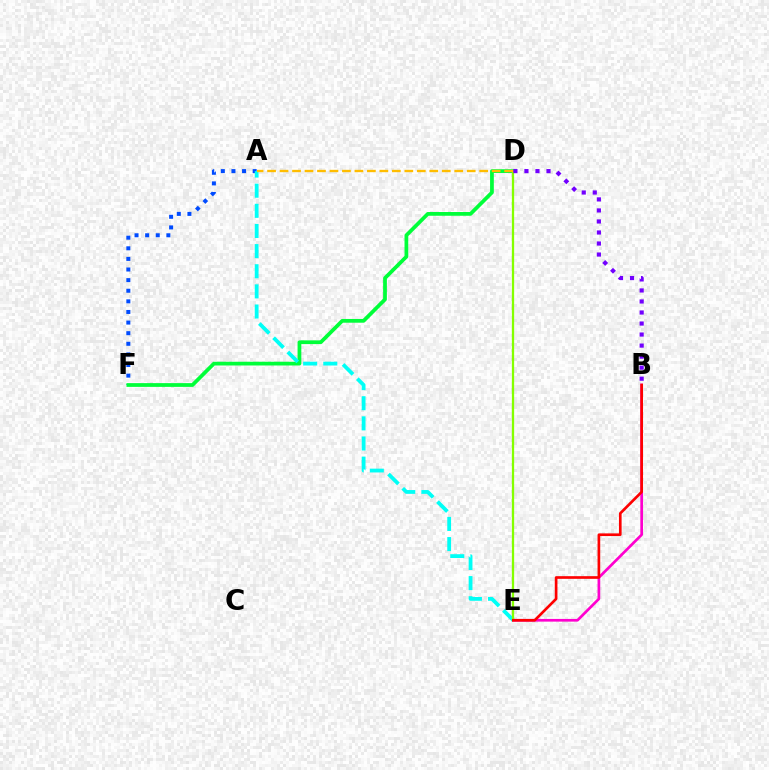{('A', 'F'): [{'color': '#004bff', 'line_style': 'dotted', 'thickness': 2.88}], ('B', 'E'): [{'color': '#ff00cf', 'line_style': 'solid', 'thickness': 1.94}, {'color': '#ff0000', 'line_style': 'solid', 'thickness': 1.92}], ('D', 'F'): [{'color': '#00ff39', 'line_style': 'solid', 'thickness': 2.7}], ('A', 'E'): [{'color': '#00fff6', 'line_style': 'dashed', 'thickness': 2.74}], ('D', 'E'): [{'color': '#84ff00', 'line_style': 'solid', 'thickness': 1.64}], ('A', 'D'): [{'color': '#ffbd00', 'line_style': 'dashed', 'thickness': 1.7}], ('B', 'D'): [{'color': '#7200ff', 'line_style': 'dotted', 'thickness': 3.0}]}